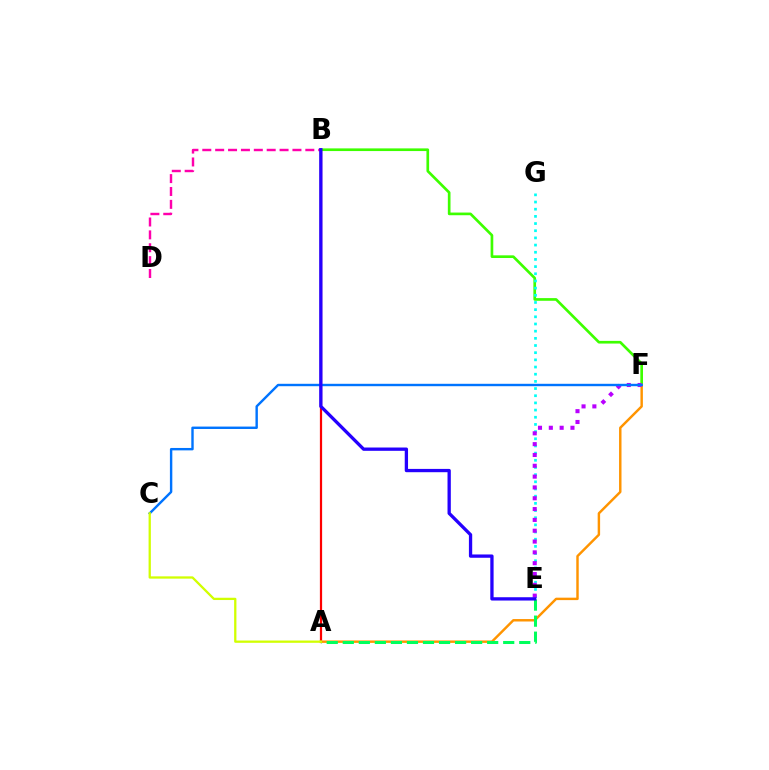{('B', 'F'): [{'color': '#3dff00', 'line_style': 'solid', 'thickness': 1.92}], ('A', 'B'): [{'color': '#ff0000', 'line_style': 'solid', 'thickness': 1.6}], ('A', 'F'): [{'color': '#ff9400', 'line_style': 'solid', 'thickness': 1.76}], ('A', 'E'): [{'color': '#00ff5c', 'line_style': 'dashed', 'thickness': 2.18}], ('E', 'G'): [{'color': '#00fff6', 'line_style': 'dotted', 'thickness': 1.95}], ('E', 'F'): [{'color': '#b900ff', 'line_style': 'dotted', 'thickness': 2.94}], ('C', 'F'): [{'color': '#0074ff', 'line_style': 'solid', 'thickness': 1.73}], ('B', 'D'): [{'color': '#ff00ac', 'line_style': 'dashed', 'thickness': 1.75}], ('B', 'E'): [{'color': '#2500ff', 'line_style': 'solid', 'thickness': 2.38}], ('A', 'C'): [{'color': '#d1ff00', 'line_style': 'solid', 'thickness': 1.65}]}